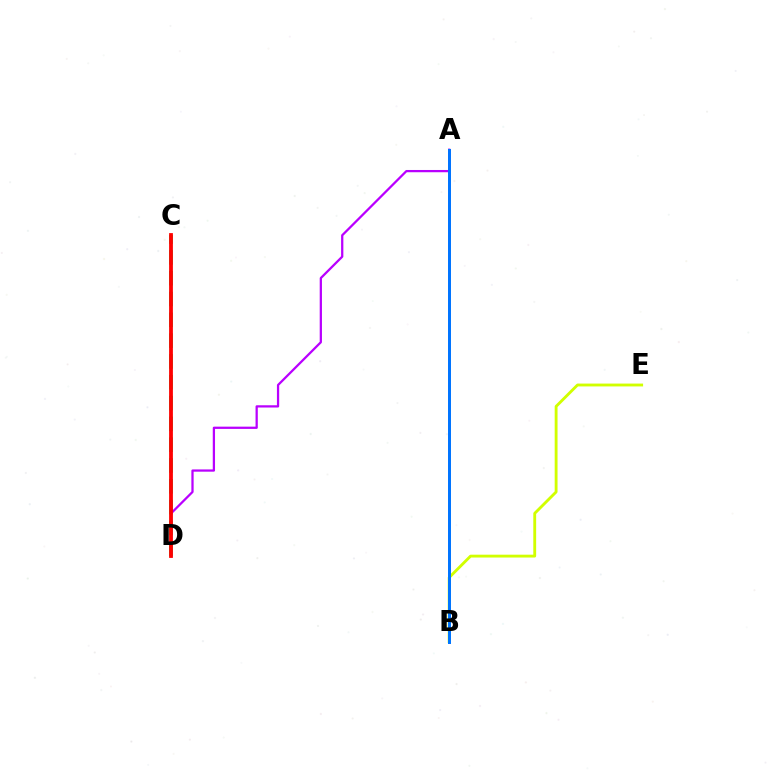{('B', 'E'): [{'color': '#d1ff00', 'line_style': 'solid', 'thickness': 2.05}], ('C', 'D'): [{'color': '#00ff5c', 'line_style': 'dashed', 'thickness': 2.83}, {'color': '#ff0000', 'line_style': 'solid', 'thickness': 2.73}], ('A', 'D'): [{'color': '#b900ff', 'line_style': 'solid', 'thickness': 1.63}], ('A', 'B'): [{'color': '#0074ff', 'line_style': 'solid', 'thickness': 2.15}]}